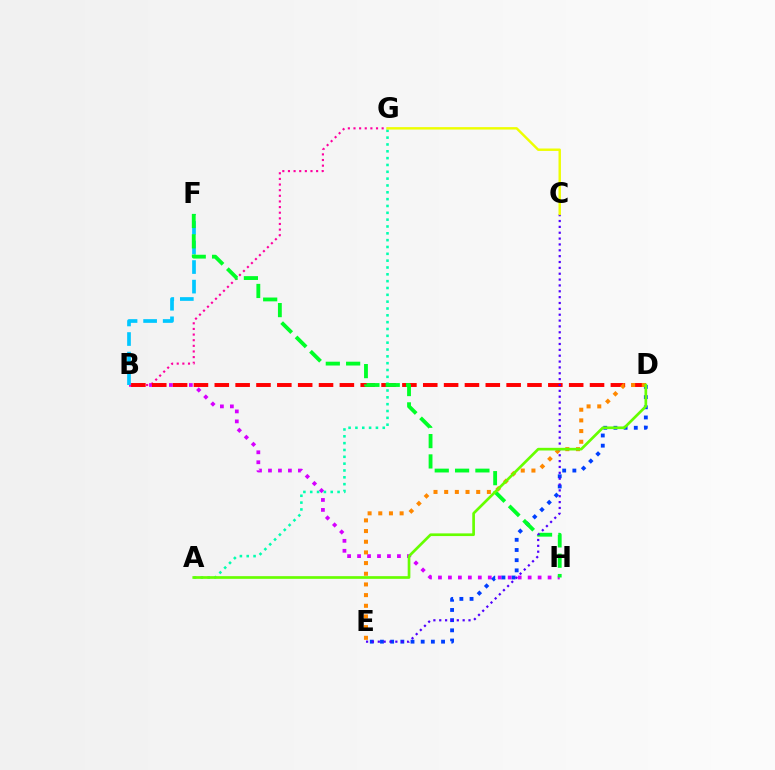{('B', 'H'): [{'color': '#d600ff', 'line_style': 'dotted', 'thickness': 2.71}], ('B', 'G'): [{'color': '#ff00a0', 'line_style': 'dotted', 'thickness': 1.53}], ('B', 'D'): [{'color': '#ff0000', 'line_style': 'dashed', 'thickness': 2.83}], ('B', 'F'): [{'color': '#00c7ff', 'line_style': 'dashed', 'thickness': 2.66}], ('D', 'E'): [{'color': '#003fff', 'line_style': 'dotted', 'thickness': 2.77}, {'color': '#ff8800', 'line_style': 'dotted', 'thickness': 2.9}], ('A', 'G'): [{'color': '#00ffaf', 'line_style': 'dotted', 'thickness': 1.86}], ('F', 'H'): [{'color': '#00ff27', 'line_style': 'dashed', 'thickness': 2.76}], ('C', 'E'): [{'color': '#4f00ff', 'line_style': 'dotted', 'thickness': 1.59}], ('A', 'D'): [{'color': '#66ff00', 'line_style': 'solid', 'thickness': 1.93}], ('C', 'G'): [{'color': '#eeff00', 'line_style': 'solid', 'thickness': 1.75}]}